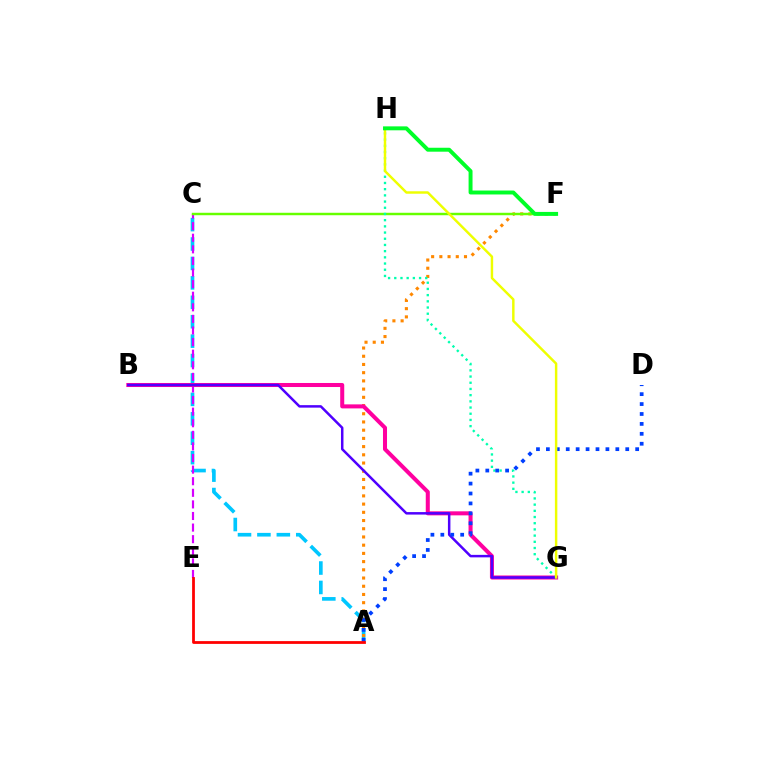{('A', 'C'): [{'color': '#00c7ff', 'line_style': 'dashed', 'thickness': 2.64}], ('A', 'F'): [{'color': '#ff8800', 'line_style': 'dotted', 'thickness': 2.23}], ('C', 'E'): [{'color': '#d600ff', 'line_style': 'dashed', 'thickness': 1.57}], ('B', 'G'): [{'color': '#ff00a0', 'line_style': 'solid', 'thickness': 2.9}, {'color': '#4f00ff', 'line_style': 'solid', 'thickness': 1.79}], ('C', 'F'): [{'color': '#66ff00', 'line_style': 'solid', 'thickness': 1.76}], ('G', 'H'): [{'color': '#00ffaf', 'line_style': 'dotted', 'thickness': 1.68}, {'color': '#eeff00', 'line_style': 'solid', 'thickness': 1.77}], ('A', 'D'): [{'color': '#003fff', 'line_style': 'dotted', 'thickness': 2.7}], ('A', 'E'): [{'color': '#ff0000', 'line_style': 'solid', 'thickness': 2.0}], ('F', 'H'): [{'color': '#00ff27', 'line_style': 'solid', 'thickness': 2.84}]}